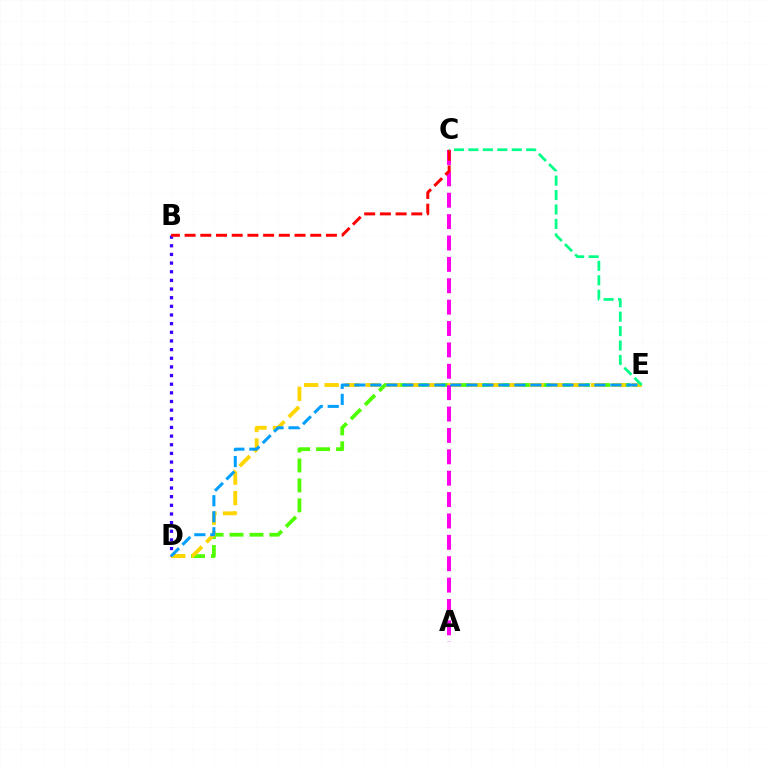{('D', 'E'): [{'color': '#4fff00', 'line_style': 'dashed', 'thickness': 2.71}, {'color': '#ffd500', 'line_style': 'dashed', 'thickness': 2.78}, {'color': '#009eff', 'line_style': 'dashed', 'thickness': 2.17}], ('B', 'D'): [{'color': '#3700ff', 'line_style': 'dotted', 'thickness': 2.35}], ('A', 'C'): [{'color': '#ff00ed', 'line_style': 'dashed', 'thickness': 2.9}], ('B', 'C'): [{'color': '#ff0000', 'line_style': 'dashed', 'thickness': 2.13}], ('C', 'E'): [{'color': '#00ff86', 'line_style': 'dashed', 'thickness': 1.96}]}